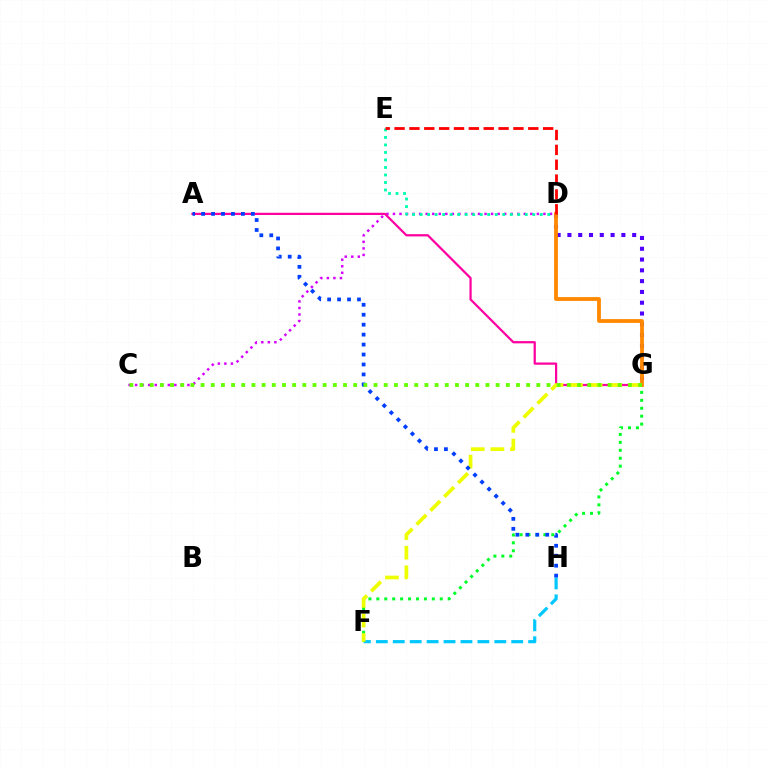{('C', 'D'): [{'color': '#d600ff', 'line_style': 'dotted', 'thickness': 1.78}], ('F', 'H'): [{'color': '#00c7ff', 'line_style': 'dashed', 'thickness': 2.3}], ('D', 'G'): [{'color': '#4f00ff', 'line_style': 'dotted', 'thickness': 2.93}, {'color': '#ff8800', 'line_style': 'solid', 'thickness': 2.74}], ('F', 'G'): [{'color': '#00ff27', 'line_style': 'dotted', 'thickness': 2.15}, {'color': '#eeff00', 'line_style': 'dashed', 'thickness': 2.66}], ('D', 'E'): [{'color': '#00ffaf', 'line_style': 'dotted', 'thickness': 2.04}, {'color': '#ff0000', 'line_style': 'dashed', 'thickness': 2.02}], ('A', 'G'): [{'color': '#ff00a0', 'line_style': 'solid', 'thickness': 1.61}], ('A', 'H'): [{'color': '#003fff', 'line_style': 'dotted', 'thickness': 2.7}], ('C', 'G'): [{'color': '#66ff00', 'line_style': 'dotted', 'thickness': 2.76}]}